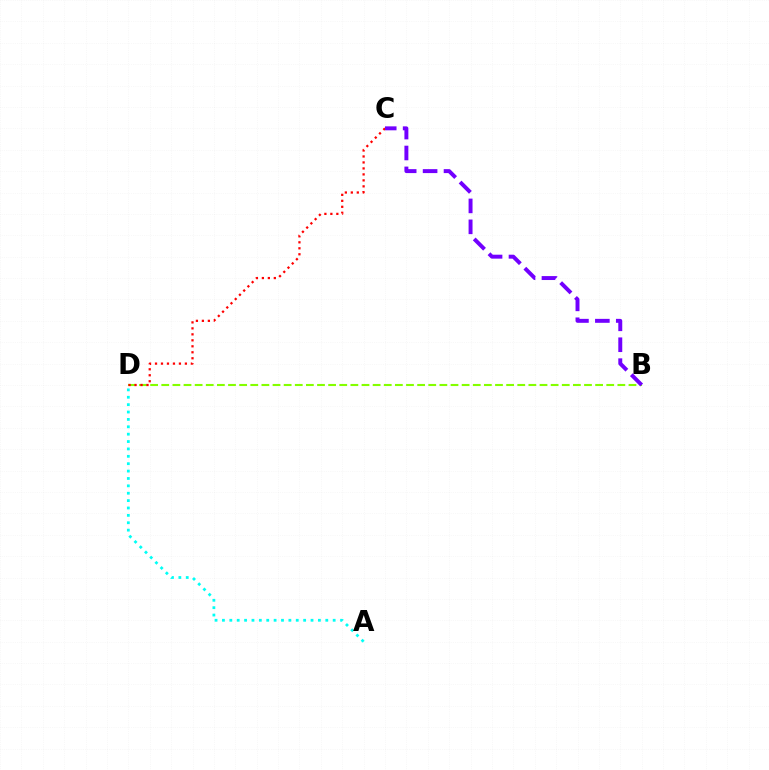{('B', 'D'): [{'color': '#84ff00', 'line_style': 'dashed', 'thickness': 1.51}], ('C', 'D'): [{'color': '#ff0000', 'line_style': 'dotted', 'thickness': 1.62}], ('A', 'D'): [{'color': '#00fff6', 'line_style': 'dotted', 'thickness': 2.01}], ('B', 'C'): [{'color': '#7200ff', 'line_style': 'dashed', 'thickness': 2.84}]}